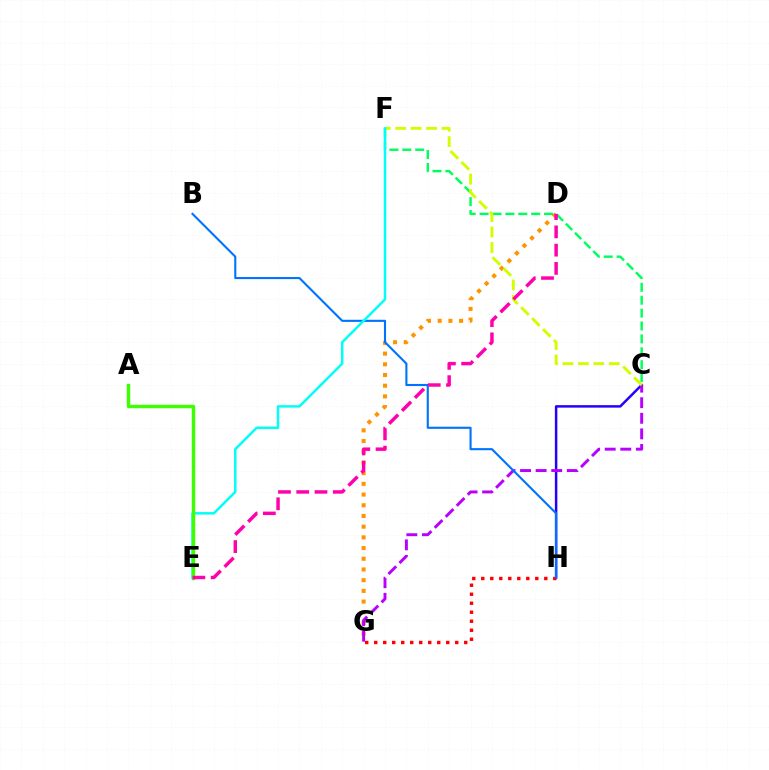{('D', 'G'): [{'color': '#ff9400', 'line_style': 'dotted', 'thickness': 2.91}], ('C', 'F'): [{'color': '#00ff5c', 'line_style': 'dashed', 'thickness': 1.75}, {'color': '#d1ff00', 'line_style': 'dashed', 'thickness': 2.1}], ('C', 'H'): [{'color': '#2500ff', 'line_style': 'solid', 'thickness': 1.79}], ('G', 'H'): [{'color': '#ff0000', 'line_style': 'dotted', 'thickness': 2.45}], ('C', 'G'): [{'color': '#b900ff', 'line_style': 'dashed', 'thickness': 2.12}], ('B', 'H'): [{'color': '#0074ff', 'line_style': 'solid', 'thickness': 1.52}], ('E', 'F'): [{'color': '#00fff6', 'line_style': 'solid', 'thickness': 1.79}], ('A', 'E'): [{'color': '#3dff00', 'line_style': 'solid', 'thickness': 2.45}], ('D', 'E'): [{'color': '#ff00ac', 'line_style': 'dashed', 'thickness': 2.48}]}